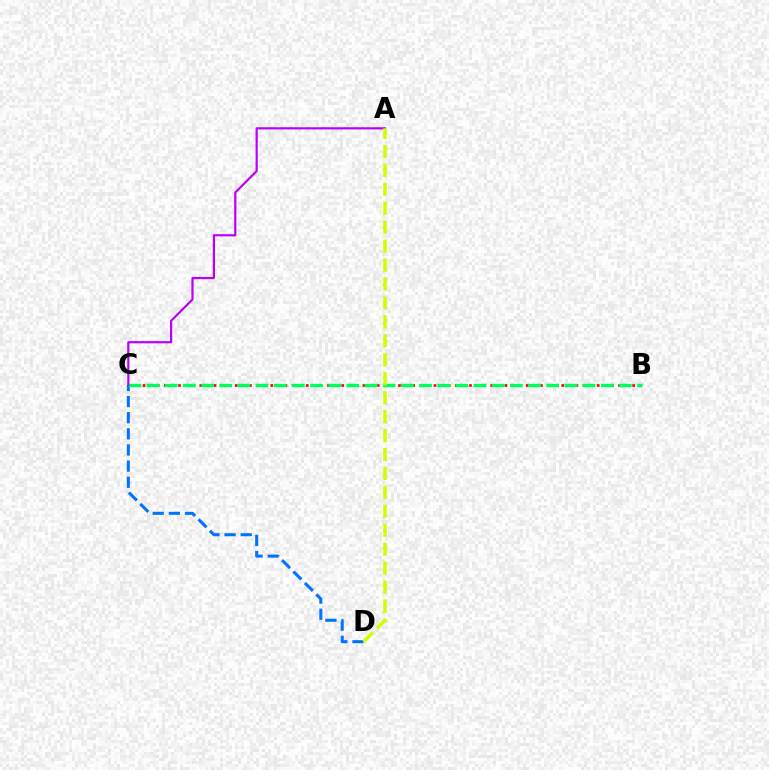{('C', 'D'): [{'color': '#0074ff', 'line_style': 'dashed', 'thickness': 2.19}], ('B', 'C'): [{'color': '#ff0000', 'line_style': 'dotted', 'thickness': 1.93}, {'color': '#00ff5c', 'line_style': 'dashed', 'thickness': 2.47}], ('A', 'C'): [{'color': '#b900ff', 'line_style': 'solid', 'thickness': 1.58}], ('A', 'D'): [{'color': '#d1ff00', 'line_style': 'dashed', 'thickness': 2.57}]}